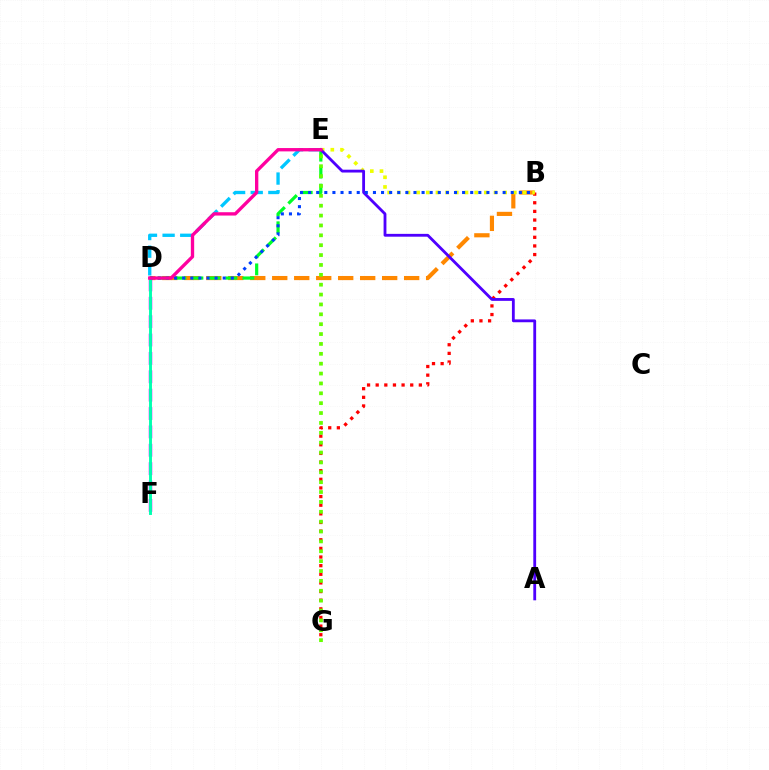{('D', 'F'): [{'color': '#d600ff', 'line_style': 'dashed', 'thickness': 2.5}, {'color': '#00ffaf', 'line_style': 'solid', 'thickness': 2.09}], ('B', 'G'): [{'color': '#ff0000', 'line_style': 'dotted', 'thickness': 2.35}], ('B', 'D'): [{'color': '#ff8800', 'line_style': 'dashed', 'thickness': 2.99}, {'color': '#003fff', 'line_style': 'dotted', 'thickness': 2.2}], ('D', 'E'): [{'color': '#00ff27', 'line_style': 'dashed', 'thickness': 2.31}, {'color': '#00c7ff', 'line_style': 'dashed', 'thickness': 2.4}, {'color': '#ff00a0', 'line_style': 'solid', 'thickness': 2.4}], ('E', 'G'): [{'color': '#66ff00', 'line_style': 'dotted', 'thickness': 2.68}], ('B', 'E'): [{'color': '#eeff00', 'line_style': 'dotted', 'thickness': 2.63}], ('A', 'E'): [{'color': '#4f00ff', 'line_style': 'solid', 'thickness': 2.03}]}